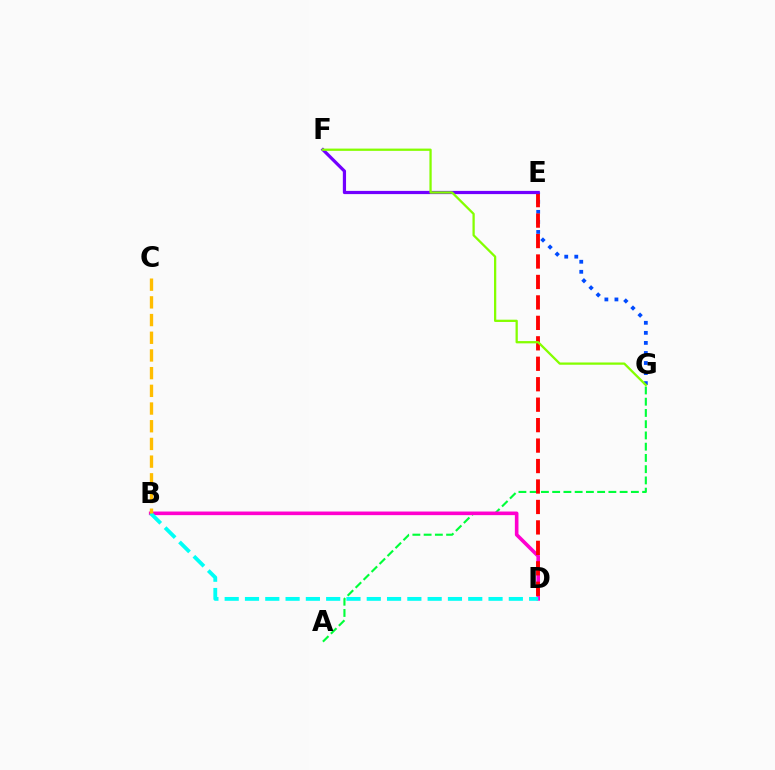{('A', 'G'): [{'color': '#00ff39', 'line_style': 'dashed', 'thickness': 1.53}], ('B', 'D'): [{'color': '#ff00cf', 'line_style': 'solid', 'thickness': 2.6}, {'color': '#00fff6', 'line_style': 'dashed', 'thickness': 2.76}], ('E', 'G'): [{'color': '#004bff', 'line_style': 'dotted', 'thickness': 2.73}], ('D', 'E'): [{'color': '#ff0000', 'line_style': 'dashed', 'thickness': 2.78}], ('E', 'F'): [{'color': '#7200ff', 'line_style': 'solid', 'thickness': 2.31}], ('F', 'G'): [{'color': '#84ff00', 'line_style': 'solid', 'thickness': 1.64}], ('B', 'C'): [{'color': '#ffbd00', 'line_style': 'dashed', 'thickness': 2.4}]}